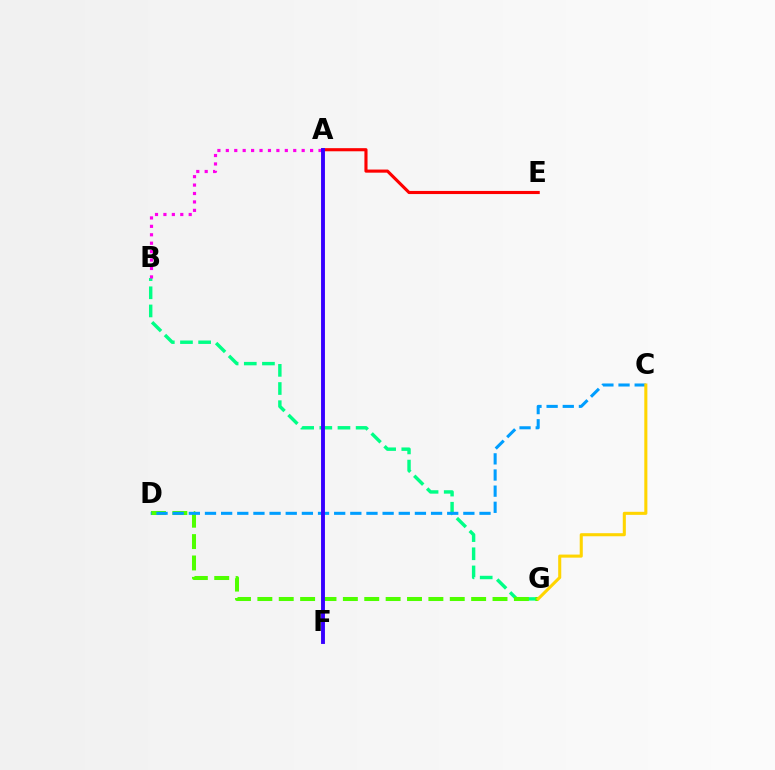{('A', 'E'): [{'color': '#ff0000', 'line_style': 'solid', 'thickness': 2.24}], ('B', 'G'): [{'color': '#00ff86', 'line_style': 'dashed', 'thickness': 2.47}], ('D', 'G'): [{'color': '#4fff00', 'line_style': 'dashed', 'thickness': 2.9}], ('C', 'D'): [{'color': '#009eff', 'line_style': 'dashed', 'thickness': 2.19}], ('A', 'B'): [{'color': '#ff00ed', 'line_style': 'dotted', 'thickness': 2.29}], ('C', 'G'): [{'color': '#ffd500', 'line_style': 'solid', 'thickness': 2.21}], ('A', 'F'): [{'color': '#3700ff', 'line_style': 'solid', 'thickness': 2.8}]}